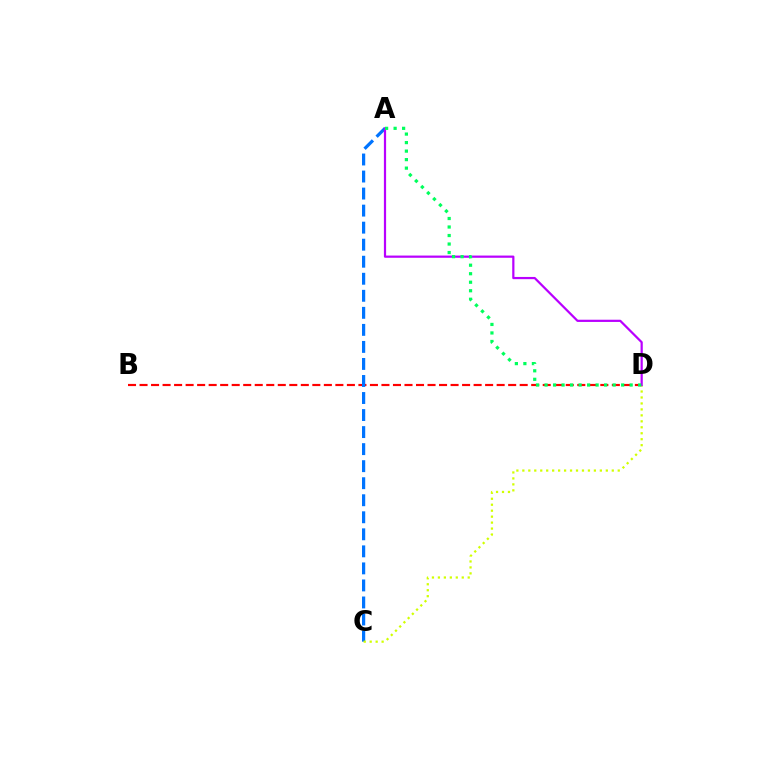{('B', 'D'): [{'color': '#ff0000', 'line_style': 'dashed', 'thickness': 1.56}], ('A', 'C'): [{'color': '#0074ff', 'line_style': 'dashed', 'thickness': 2.31}], ('C', 'D'): [{'color': '#d1ff00', 'line_style': 'dotted', 'thickness': 1.62}], ('A', 'D'): [{'color': '#b900ff', 'line_style': 'solid', 'thickness': 1.59}, {'color': '#00ff5c', 'line_style': 'dotted', 'thickness': 2.31}]}